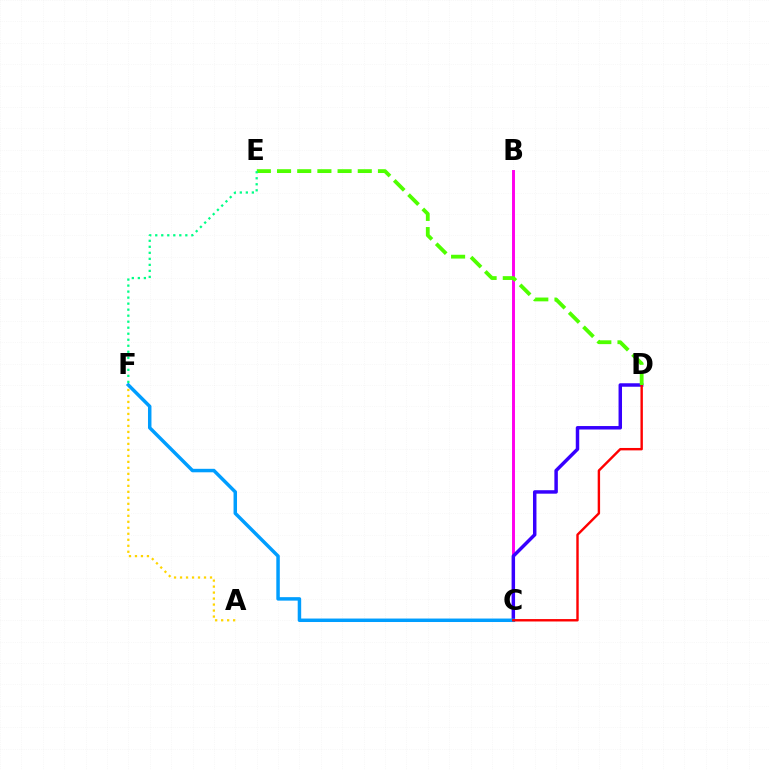{('B', 'C'): [{'color': '#ff00ed', 'line_style': 'solid', 'thickness': 2.11}], ('C', 'D'): [{'color': '#3700ff', 'line_style': 'solid', 'thickness': 2.5}, {'color': '#ff0000', 'line_style': 'solid', 'thickness': 1.73}], ('C', 'F'): [{'color': '#009eff', 'line_style': 'solid', 'thickness': 2.5}], ('A', 'F'): [{'color': '#ffd500', 'line_style': 'dotted', 'thickness': 1.63}], ('D', 'E'): [{'color': '#4fff00', 'line_style': 'dashed', 'thickness': 2.74}], ('E', 'F'): [{'color': '#00ff86', 'line_style': 'dotted', 'thickness': 1.63}]}